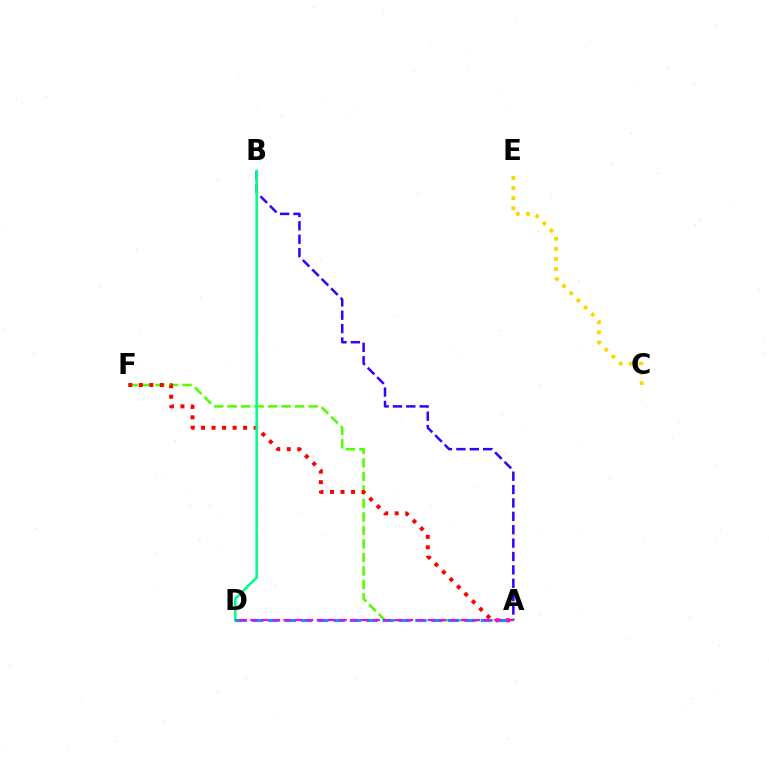{('A', 'F'): [{'color': '#4fff00', 'line_style': 'dashed', 'thickness': 1.83}, {'color': '#ff0000', 'line_style': 'dotted', 'thickness': 2.85}], ('A', 'B'): [{'color': '#3700ff', 'line_style': 'dashed', 'thickness': 1.82}], ('B', 'D'): [{'color': '#00ff86', 'line_style': 'solid', 'thickness': 1.86}], ('A', 'D'): [{'color': '#009eff', 'line_style': 'dashed', 'thickness': 2.22}, {'color': '#ff00ed', 'line_style': 'dashed', 'thickness': 1.51}], ('C', 'E'): [{'color': '#ffd500', 'line_style': 'dotted', 'thickness': 2.75}]}